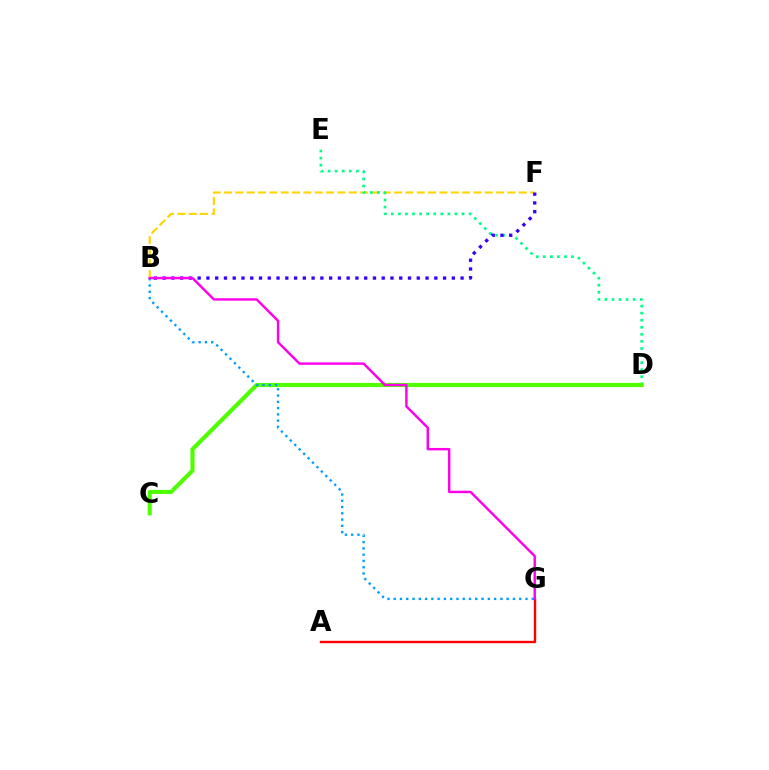{('B', 'F'): [{'color': '#ffd500', 'line_style': 'dashed', 'thickness': 1.54}, {'color': '#3700ff', 'line_style': 'dotted', 'thickness': 2.38}], ('D', 'E'): [{'color': '#00ff86', 'line_style': 'dotted', 'thickness': 1.92}], ('C', 'D'): [{'color': '#4fff00', 'line_style': 'solid', 'thickness': 2.98}], ('A', 'G'): [{'color': '#ff0000', 'line_style': 'solid', 'thickness': 1.7}], ('B', 'G'): [{'color': '#009eff', 'line_style': 'dotted', 'thickness': 1.71}, {'color': '#ff00ed', 'line_style': 'solid', 'thickness': 1.76}]}